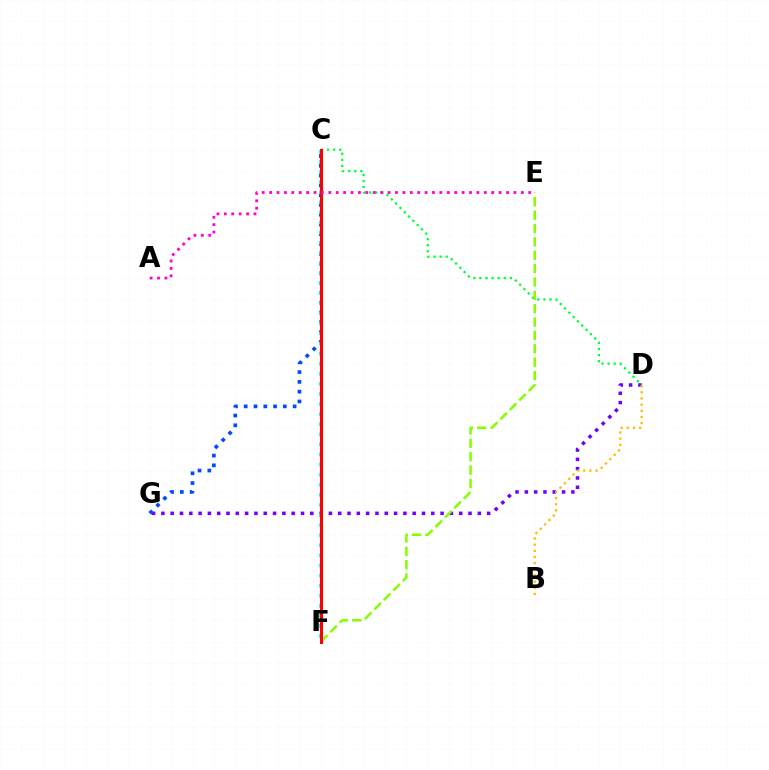{('D', 'G'): [{'color': '#7200ff', 'line_style': 'dotted', 'thickness': 2.53}], ('C', 'D'): [{'color': '#00ff39', 'line_style': 'dotted', 'thickness': 1.65}], ('C', 'G'): [{'color': '#004bff', 'line_style': 'dotted', 'thickness': 2.66}], ('C', 'F'): [{'color': '#00fff6', 'line_style': 'dotted', 'thickness': 2.74}, {'color': '#ff0000', 'line_style': 'solid', 'thickness': 2.2}], ('B', 'D'): [{'color': '#ffbd00', 'line_style': 'dotted', 'thickness': 1.67}], ('E', 'F'): [{'color': '#84ff00', 'line_style': 'dashed', 'thickness': 1.82}], ('A', 'E'): [{'color': '#ff00cf', 'line_style': 'dotted', 'thickness': 2.01}]}